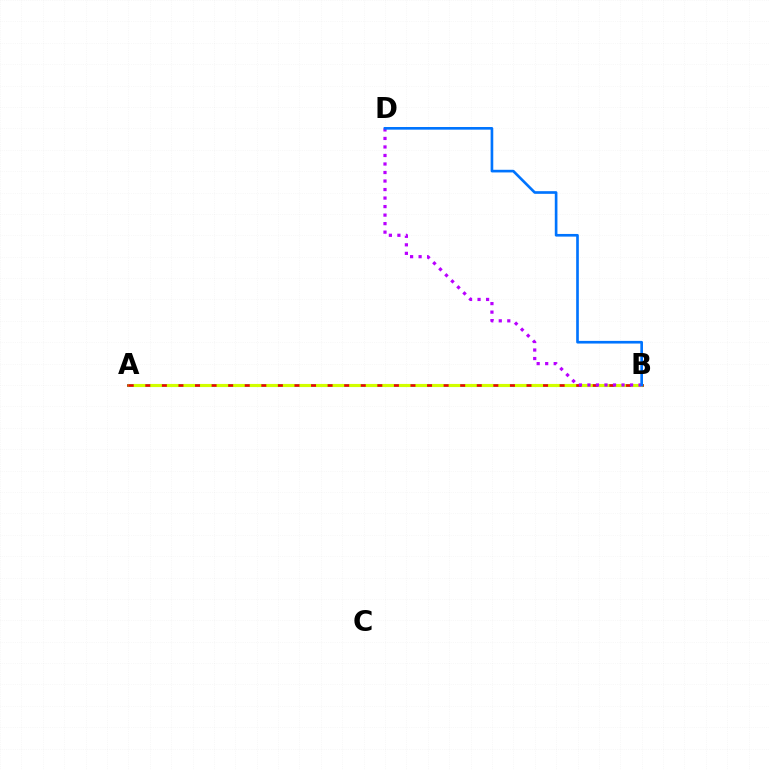{('A', 'B'): [{'color': '#00ff5c', 'line_style': 'solid', 'thickness': 2.01}, {'color': '#ff0000', 'line_style': 'solid', 'thickness': 1.8}, {'color': '#d1ff00', 'line_style': 'dashed', 'thickness': 2.25}], ('B', 'D'): [{'color': '#b900ff', 'line_style': 'dotted', 'thickness': 2.31}, {'color': '#0074ff', 'line_style': 'solid', 'thickness': 1.91}]}